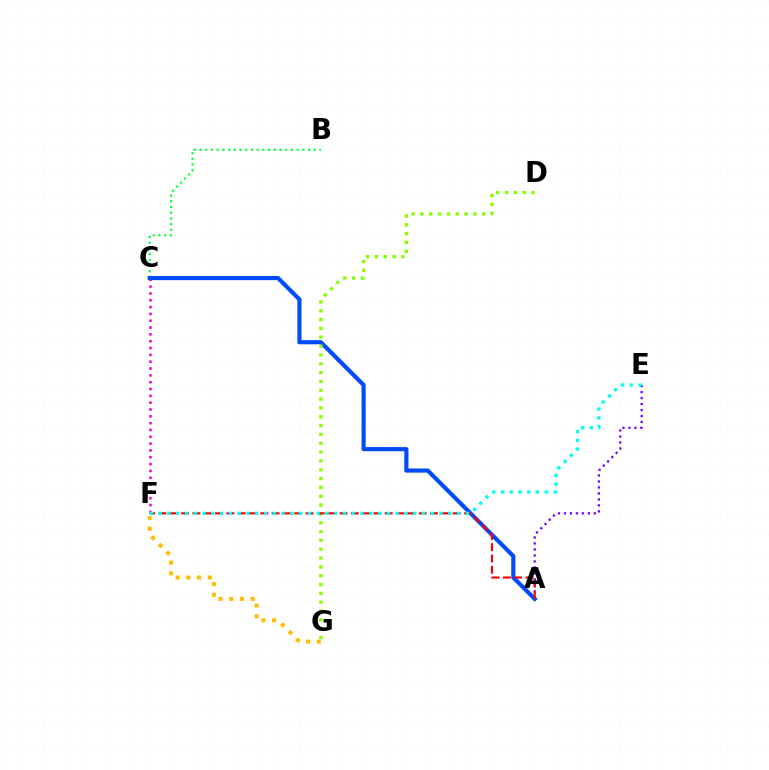{('A', 'E'): [{'color': '#7200ff', 'line_style': 'dotted', 'thickness': 1.62}], ('C', 'F'): [{'color': '#ff00cf', 'line_style': 'dotted', 'thickness': 1.85}], ('B', 'C'): [{'color': '#00ff39', 'line_style': 'dotted', 'thickness': 1.55}], ('A', 'C'): [{'color': '#004bff', 'line_style': 'solid', 'thickness': 2.99}], ('D', 'G'): [{'color': '#84ff00', 'line_style': 'dotted', 'thickness': 2.4}], ('A', 'F'): [{'color': '#ff0000', 'line_style': 'dashed', 'thickness': 1.54}], ('F', 'G'): [{'color': '#ffbd00', 'line_style': 'dotted', 'thickness': 2.91}], ('E', 'F'): [{'color': '#00fff6', 'line_style': 'dotted', 'thickness': 2.39}]}